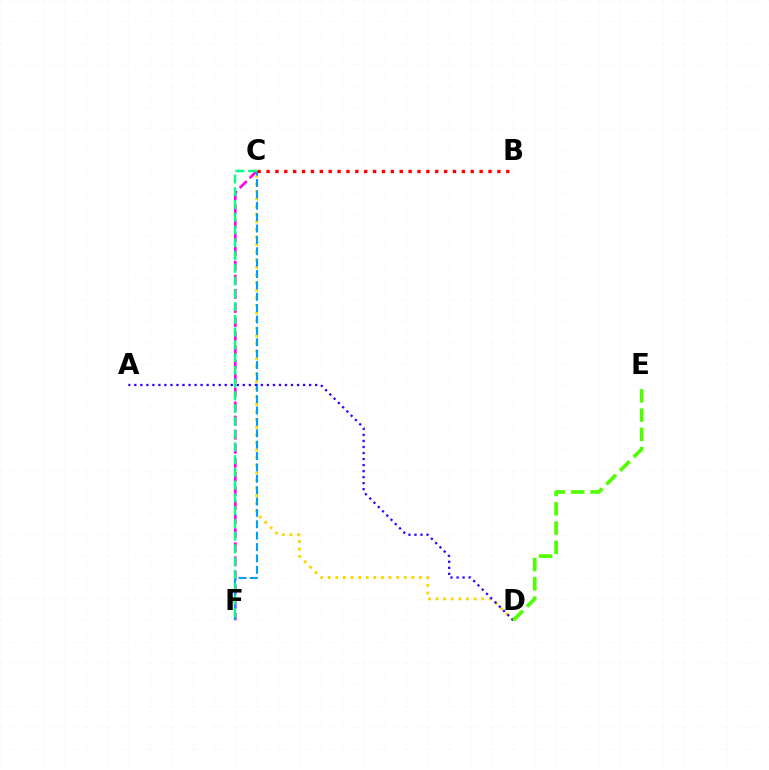{('C', 'D'): [{'color': '#ffd500', 'line_style': 'dotted', 'thickness': 2.07}], ('C', 'F'): [{'color': '#ff00ed', 'line_style': 'dashed', 'thickness': 1.91}, {'color': '#009eff', 'line_style': 'dashed', 'thickness': 1.55}, {'color': '#00ff86', 'line_style': 'dashed', 'thickness': 1.73}], ('A', 'D'): [{'color': '#3700ff', 'line_style': 'dotted', 'thickness': 1.64}], ('B', 'C'): [{'color': '#ff0000', 'line_style': 'dotted', 'thickness': 2.41}], ('D', 'E'): [{'color': '#4fff00', 'line_style': 'dashed', 'thickness': 2.62}]}